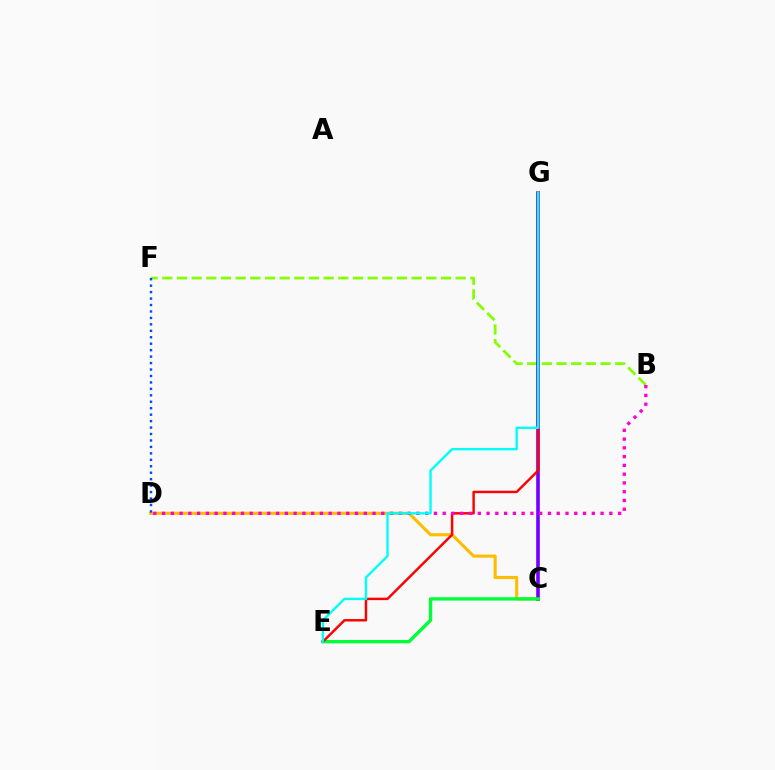{('C', 'D'): [{'color': '#ffbd00', 'line_style': 'solid', 'thickness': 2.24}], ('B', 'F'): [{'color': '#84ff00', 'line_style': 'dashed', 'thickness': 1.99}], ('D', 'F'): [{'color': '#004bff', 'line_style': 'dotted', 'thickness': 1.75}], ('C', 'G'): [{'color': '#7200ff', 'line_style': 'solid', 'thickness': 2.6}], ('C', 'E'): [{'color': '#00ff39', 'line_style': 'solid', 'thickness': 2.41}], ('E', 'G'): [{'color': '#ff0000', 'line_style': 'solid', 'thickness': 1.77}, {'color': '#00fff6', 'line_style': 'solid', 'thickness': 1.71}], ('B', 'D'): [{'color': '#ff00cf', 'line_style': 'dotted', 'thickness': 2.38}]}